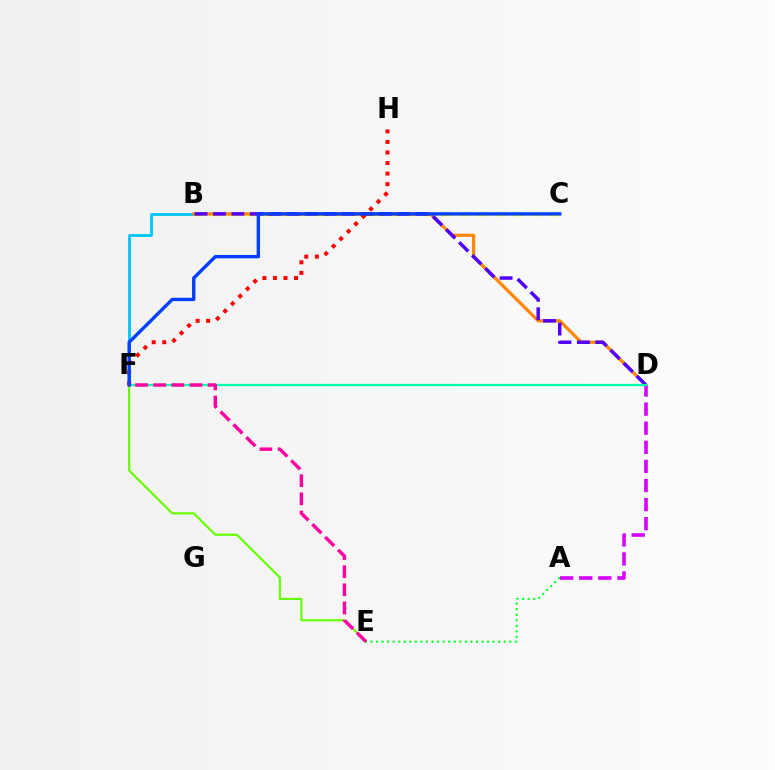{('B', 'C'): [{'color': '#eeff00', 'line_style': 'dashed', 'thickness': 2.43}], ('B', 'F'): [{'color': '#00c7ff', 'line_style': 'solid', 'thickness': 2.03}], ('B', 'D'): [{'color': '#ff8800', 'line_style': 'solid', 'thickness': 2.35}, {'color': '#4f00ff', 'line_style': 'dashed', 'thickness': 2.5}], ('A', 'D'): [{'color': '#d600ff', 'line_style': 'dashed', 'thickness': 2.59}], ('E', 'F'): [{'color': '#66ff00', 'line_style': 'solid', 'thickness': 1.56}, {'color': '#ff00a0', 'line_style': 'dashed', 'thickness': 2.47}], ('D', 'F'): [{'color': '#00ffaf', 'line_style': 'solid', 'thickness': 1.67}], ('F', 'H'): [{'color': '#ff0000', 'line_style': 'dotted', 'thickness': 2.87}], ('C', 'F'): [{'color': '#003fff', 'line_style': 'solid', 'thickness': 2.42}], ('A', 'E'): [{'color': '#00ff27', 'line_style': 'dotted', 'thickness': 1.51}]}